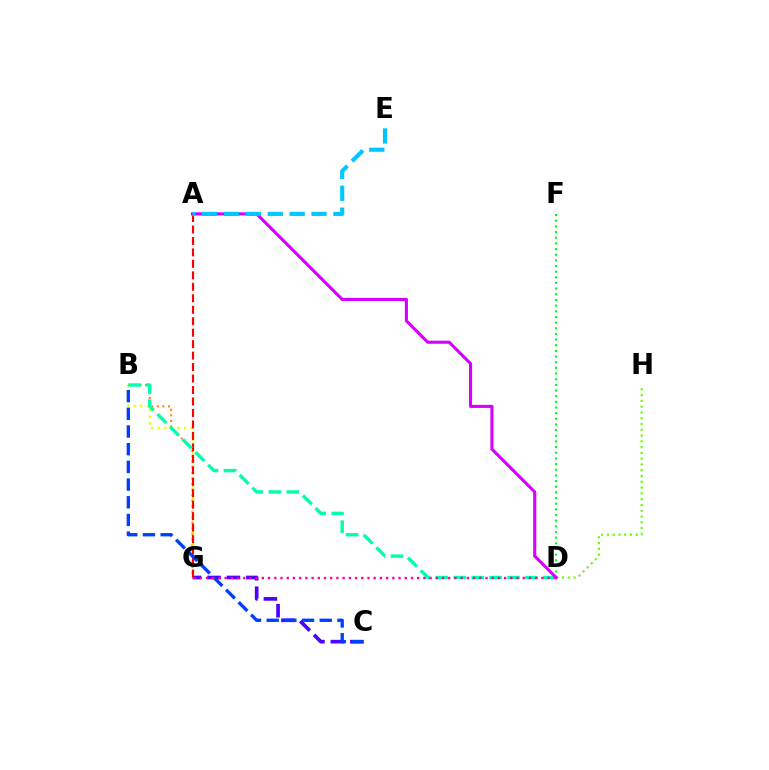{('B', 'G'): [{'color': '#ff8800', 'line_style': 'dotted', 'thickness': 1.51}, {'color': '#eeff00', 'line_style': 'dotted', 'thickness': 1.79}], ('C', 'G'): [{'color': '#4f00ff', 'line_style': 'dashed', 'thickness': 2.64}], ('D', 'H'): [{'color': '#66ff00', 'line_style': 'dotted', 'thickness': 1.57}], ('D', 'F'): [{'color': '#00ff27', 'line_style': 'dotted', 'thickness': 1.54}], ('A', 'G'): [{'color': '#ff0000', 'line_style': 'dashed', 'thickness': 1.56}], ('B', 'D'): [{'color': '#00ffaf', 'line_style': 'dashed', 'thickness': 2.43}], ('A', 'D'): [{'color': '#d600ff', 'line_style': 'solid', 'thickness': 2.24}], ('B', 'C'): [{'color': '#003fff', 'line_style': 'dashed', 'thickness': 2.4}], ('A', 'E'): [{'color': '#00c7ff', 'line_style': 'dashed', 'thickness': 2.97}], ('D', 'G'): [{'color': '#ff00a0', 'line_style': 'dotted', 'thickness': 1.69}]}